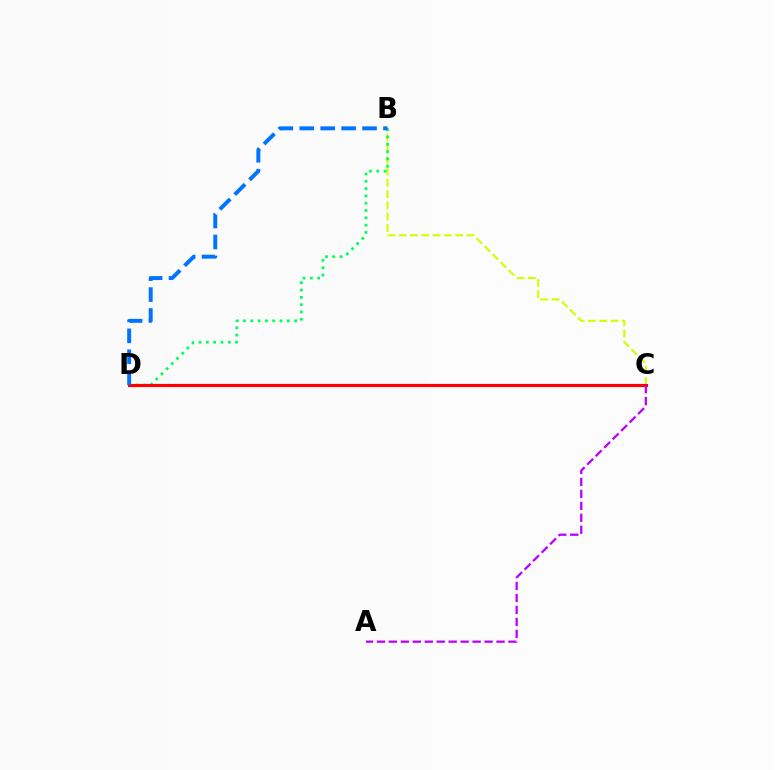{('B', 'C'): [{'color': '#d1ff00', 'line_style': 'dashed', 'thickness': 1.53}], ('B', 'D'): [{'color': '#00ff5c', 'line_style': 'dotted', 'thickness': 1.99}, {'color': '#0074ff', 'line_style': 'dashed', 'thickness': 2.84}], ('C', 'D'): [{'color': '#ff0000', 'line_style': 'solid', 'thickness': 2.27}], ('A', 'C'): [{'color': '#b900ff', 'line_style': 'dashed', 'thickness': 1.62}]}